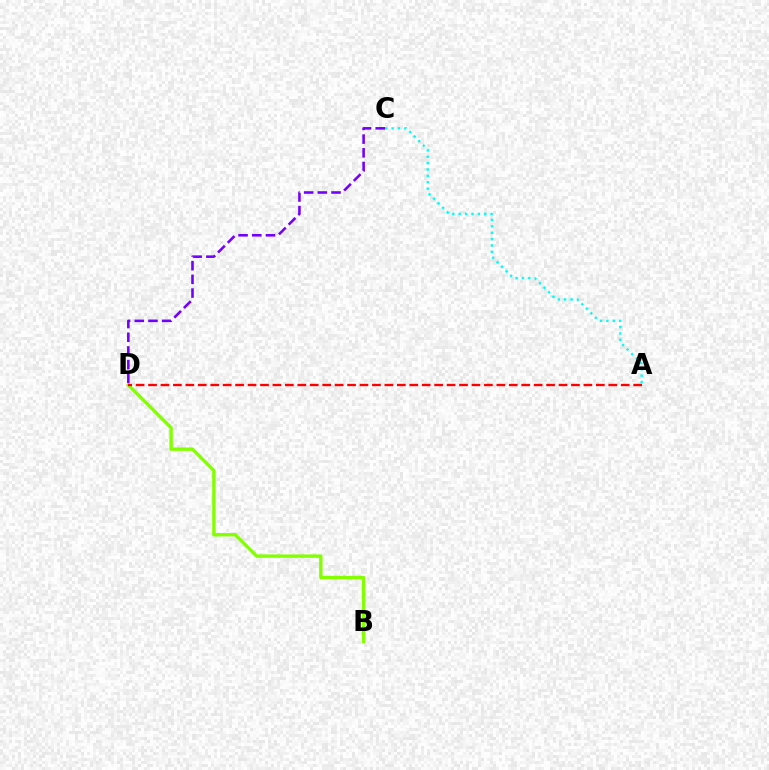{('A', 'C'): [{'color': '#00fff6', 'line_style': 'dotted', 'thickness': 1.73}], ('B', 'D'): [{'color': '#84ff00', 'line_style': 'solid', 'thickness': 2.43}], ('A', 'D'): [{'color': '#ff0000', 'line_style': 'dashed', 'thickness': 1.69}], ('C', 'D'): [{'color': '#7200ff', 'line_style': 'dashed', 'thickness': 1.86}]}